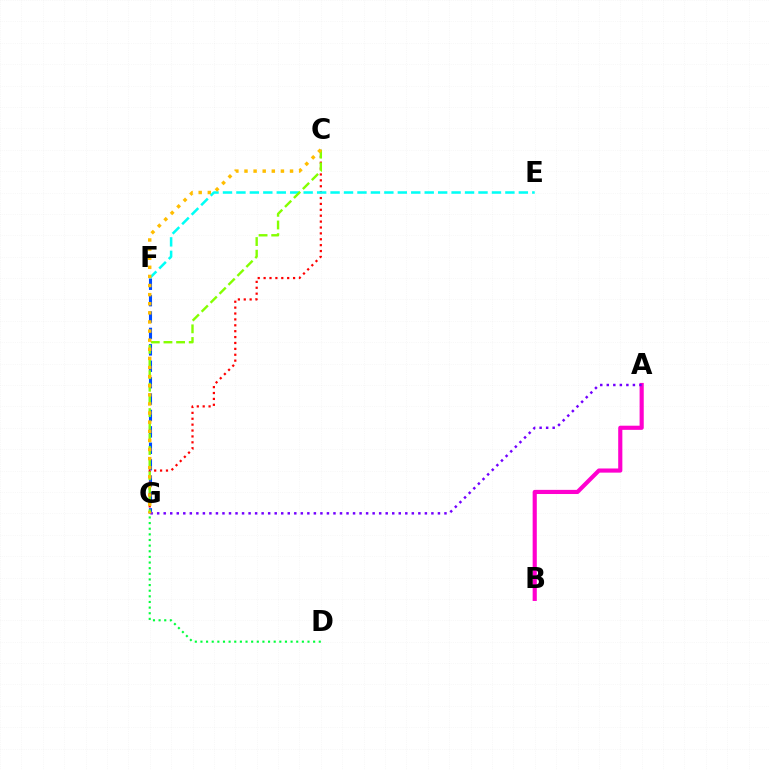{('F', 'G'): [{'color': '#004bff', 'line_style': 'dashed', 'thickness': 2.23}], ('C', 'G'): [{'color': '#ff0000', 'line_style': 'dotted', 'thickness': 1.6}, {'color': '#84ff00', 'line_style': 'dashed', 'thickness': 1.72}, {'color': '#ffbd00', 'line_style': 'dotted', 'thickness': 2.48}], ('E', 'F'): [{'color': '#00fff6', 'line_style': 'dashed', 'thickness': 1.83}], ('A', 'B'): [{'color': '#ff00cf', 'line_style': 'solid', 'thickness': 2.99}], ('D', 'G'): [{'color': '#00ff39', 'line_style': 'dotted', 'thickness': 1.53}], ('A', 'G'): [{'color': '#7200ff', 'line_style': 'dotted', 'thickness': 1.77}]}